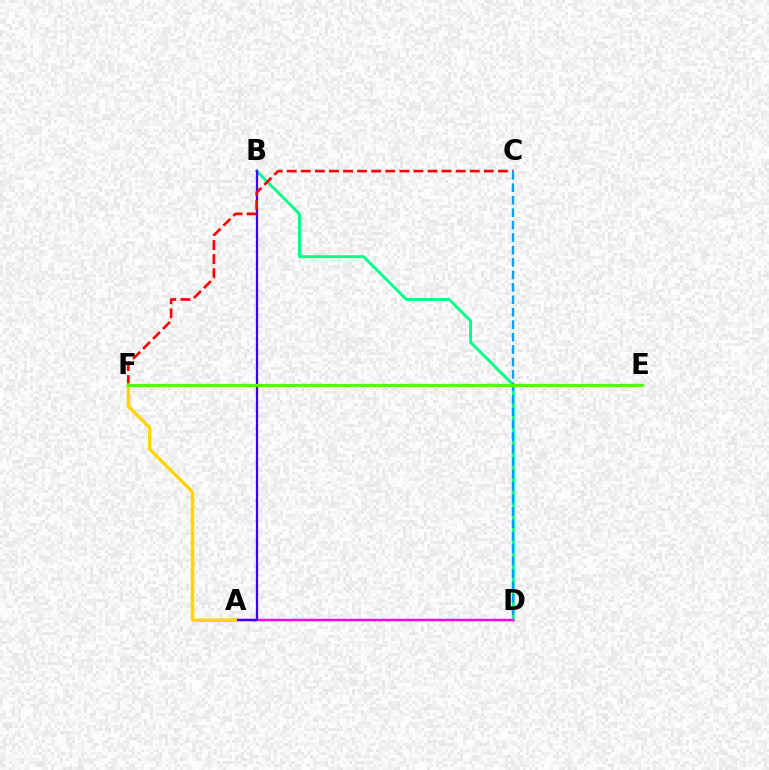{('B', 'D'): [{'color': '#00ff86', 'line_style': 'solid', 'thickness': 2.1}], ('A', 'D'): [{'color': '#ff00ed', 'line_style': 'solid', 'thickness': 1.73}], ('A', 'B'): [{'color': '#3700ff', 'line_style': 'solid', 'thickness': 1.61}], ('C', 'F'): [{'color': '#ff0000', 'line_style': 'dashed', 'thickness': 1.91}], ('C', 'D'): [{'color': '#009eff', 'line_style': 'dashed', 'thickness': 1.69}], ('A', 'F'): [{'color': '#ffd500', 'line_style': 'solid', 'thickness': 2.45}], ('E', 'F'): [{'color': '#4fff00', 'line_style': 'solid', 'thickness': 2.3}]}